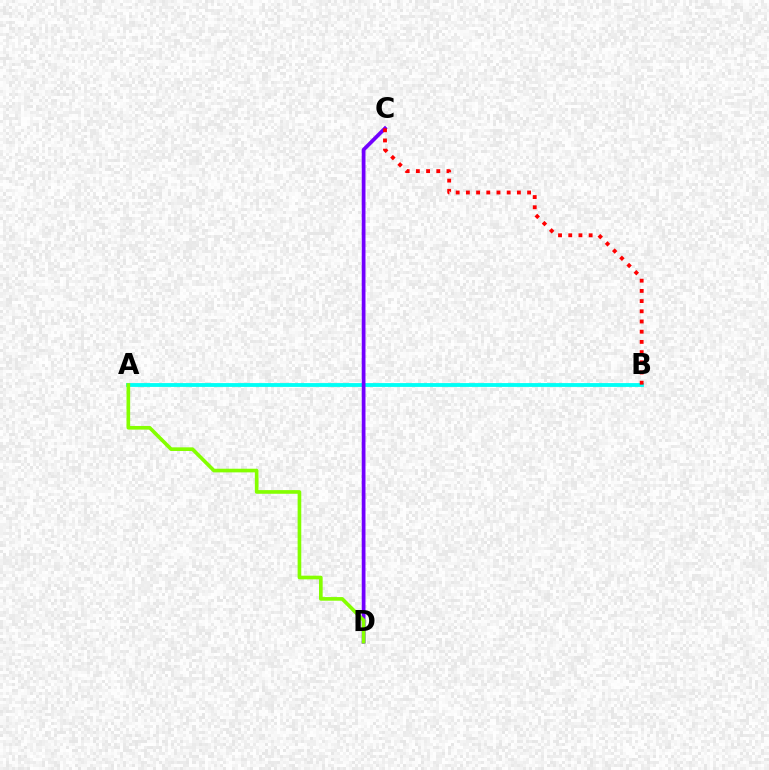{('A', 'B'): [{'color': '#00fff6', 'line_style': 'solid', 'thickness': 2.76}], ('C', 'D'): [{'color': '#7200ff', 'line_style': 'solid', 'thickness': 2.69}], ('B', 'C'): [{'color': '#ff0000', 'line_style': 'dotted', 'thickness': 2.77}], ('A', 'D'): [{'color': '#84ff00', 'line_style': 'solid', 'thickness': 2.63}]}